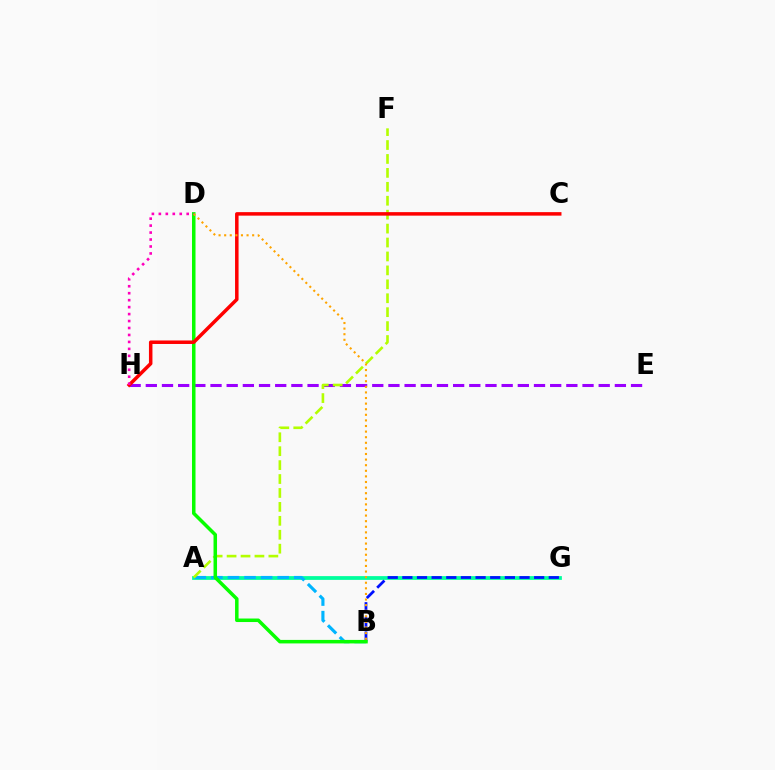{('A', 'G'): [{'color': '#00ff9d', 'line_style': 'solid', 'thickness': 2.72}], ('A', 'B'): [{'color': '#00b5ff', 'line_style': 'dashed', 'thickness': 2.25}], ('B', 'G'): [{'color': '#0010ff', 'line_style': 'dashed', 'thickness': 1.99}], ('E', 'H'): [{'color': '#9b00ff', 'line_style': 'dashed', 'thickness': 2.2}], ('A', 'F'): [{'color': '#b3ff00', 'line_style': 'dashed', 'thickness': 1.89}], ('B', 'D'): [{'color': '#08ff00', 'line_style': 'solid', 'thickness': 2.53}, {'color': '#ffa500', 'line_style': 'dotted', 'thickness': 1.52}], ('C', 'H'): [{'color': '#ff0000', 'line_style': 'solid', 'thickness': 2.52}], ('D', 'H'): [{'color': '#ff00bd', 'line_style': 'dotted', 'thickness': 1.89}]}